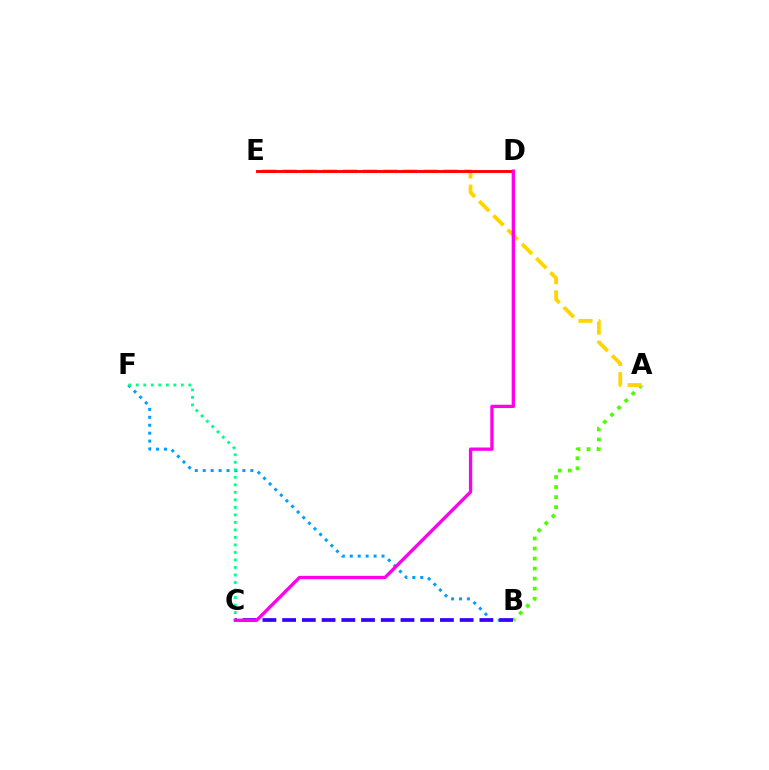{('B', 'F'): [{'color': '#009eff', 'line_style': 'dotted', 'thickness': 2.16}], ('A', 'B'): [{'color': '#4fff00', 'line_style': 'dotted', 'thickness': 2.73}], ('C', 'F'): [{'color': '#00ff86', 'line_style': 'dotted', 'thickness': 2.04}], ('B', 'C'): [{'color': '#3700ff', 'line_style': 'dashed', 'thickness': 2.68}], ('A', 'E'): [{'color': '#ffd500', 'line_style': 'dashed', 'thickness': 2.74}], ('D', 'E'): [{'color': '#ff0000', 'line_style': 'solid', 'thickness': 2.08}], ('C', 'D'): [{'color': '#ff00ed', 'line_style': 'solid', 'thickness': 2.38}]}